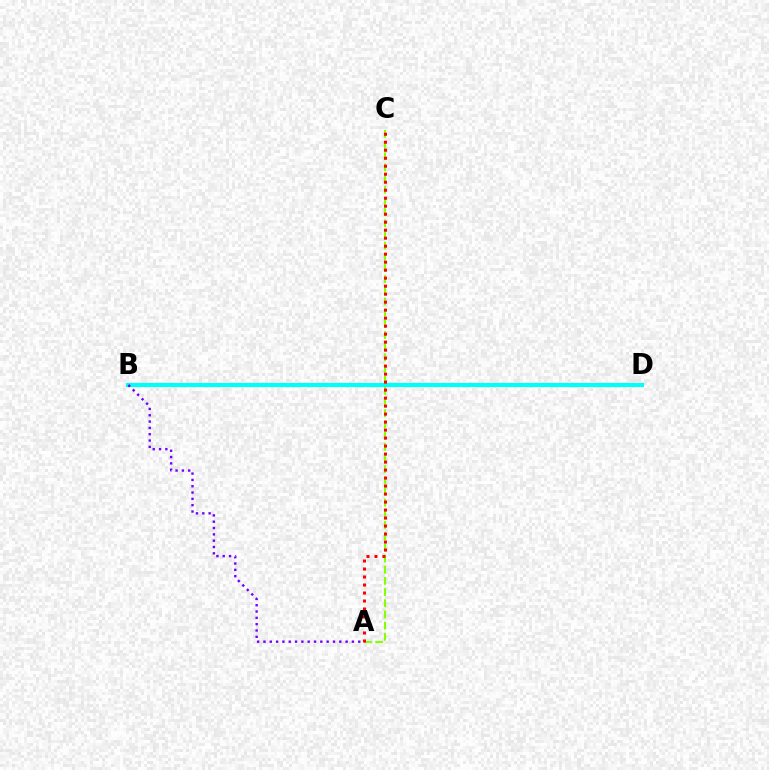{('B', 'D'): [{'color': '#00fff6', 'line_style': 'solid', 'thickness': 2.97}], ('A', 'B'): [{'color': '#7200ff', 'line_style': 'dotted', 'thickness': 1.72}], ('A', 'C'): [{'color': '#84ff00', 'line_style': 'dashed', 'thickness': 1.52}, {'color': '#ff0000', 'line_style': 'dotted', 'thickness': 2.17}]}